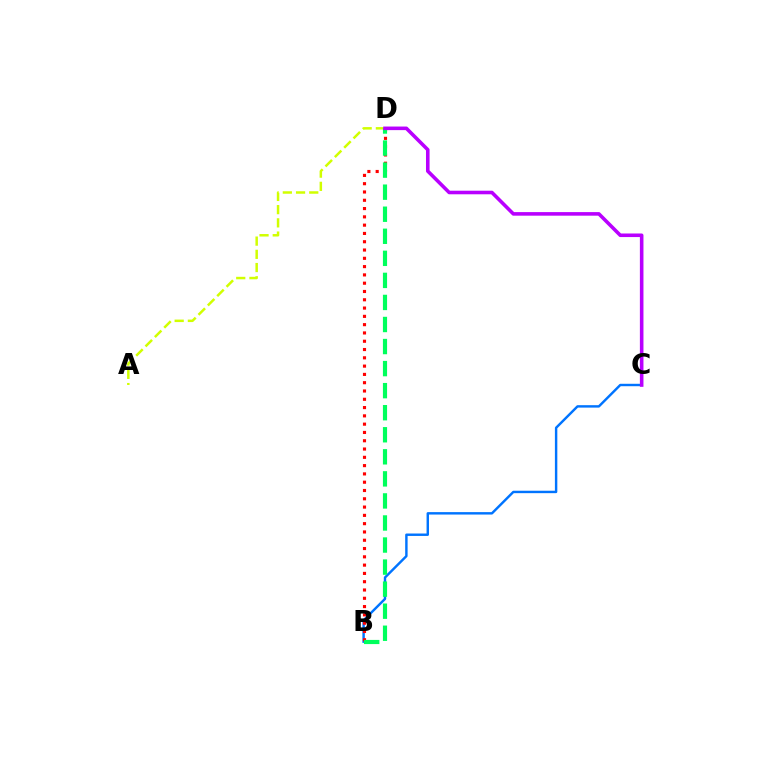{('A', 'D'): [{'color': '#d1ff00', 'line_style': 'dashed', 'thickness': 1.8}], ('B', 'C'): [{'color': '#0074ff', 'line_style': 'solid', 'thickness': 1.75}], ('B', 'D'): [{'color': '#ff0000', 'line_style': 'dotted', 'thickness': 2.25}, {'color': '#00ff5c', 'line_style': 'dashed', 'thickness': 3.0}], ('C', 'D'): [{'color': '#b900ff', 'line_style': 'solid', 'thickness': 2.58}]}